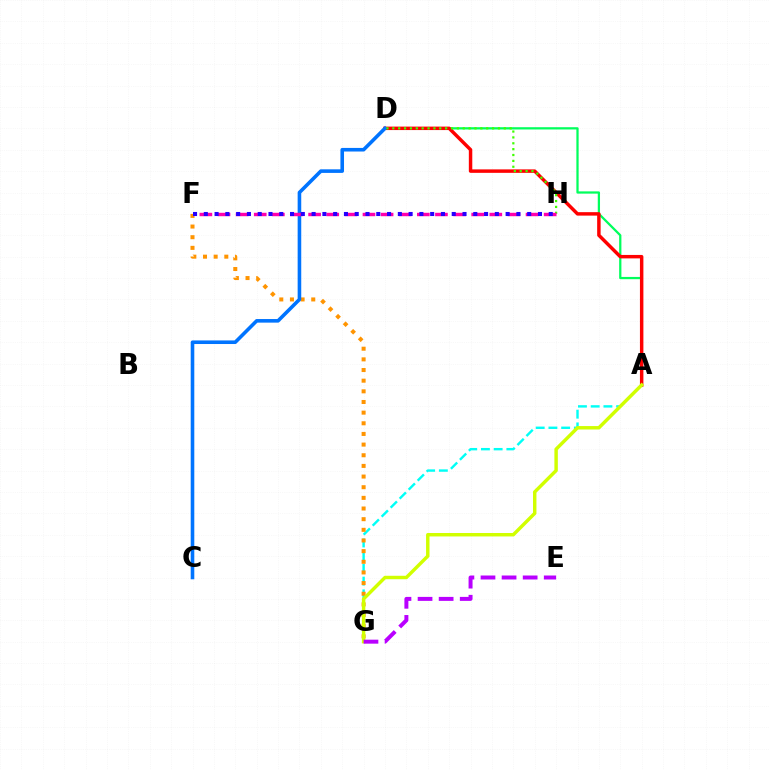{('A', 'D'): [{'color': '#00ff5c', 'line_style': 'solid', 'thickness': 1.62}, {'color': '#ff0000', 'line_style': 'solid', 'thickness': 2.49}], ('A', 'G'): [{'color': '#00fff6', 'line_style': 'dashed', 'thickness': 1.73}, {'color': '#d1ff00', 'line_style': 'solid', 'thickness': 2.48}], ('F', 'G'): [{'color': '#ff9400', 'line_style': 'dotted', 'thickness': 2.89}], ('C', 'D'): [{'color': '#0074ff', 'line_style': 'solid', 'thickness': 2.59}], ('E', 'G'): [{'color': '#b900ff', 'line_style': 'dashed', 'thickness': 2.86}], ('D', 'H'): [{'color': '#3dff00', 'line_style': 'dotted', 'thickness': 1.59}], ('F', 'H'): [{'color': '#ff00ac', 'line_style': 'dashed', 'thickness': 2.46}, {'color': '#2500ff', 'line_style': 'dotted', 'thickness': 2.93}]}